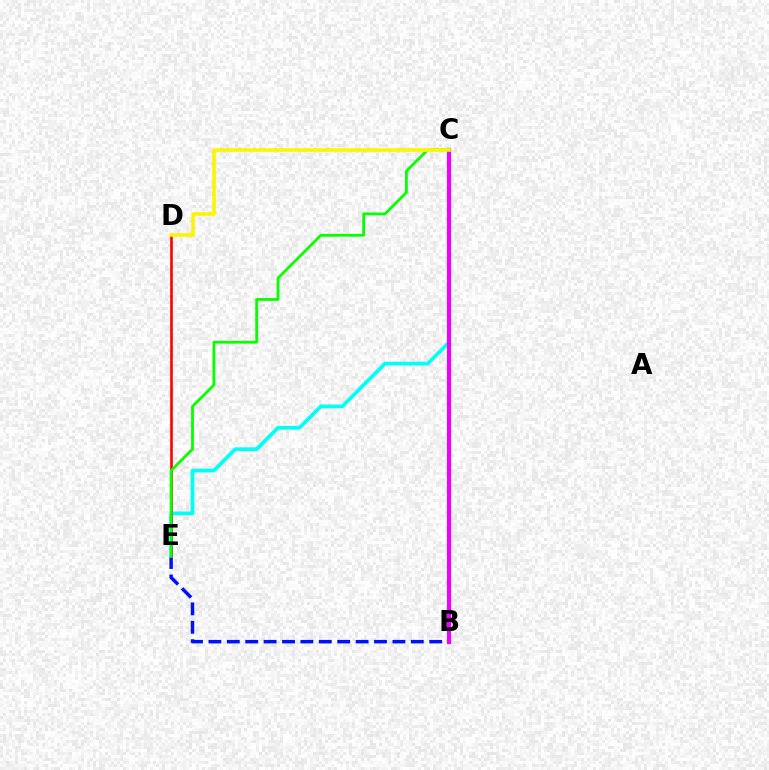{('B', 'E'): [{'color': '#0010ff', 'line_style': 'dashed', 'thickness': 2.5}], ('C', 'E'): [{'color': '#00fff6', 'line_style': 'solid', 'thickness': 2.67}, {'color': '#08ff00', 'line_style': 'solid', 'thickness': 2.01}], ('D', 'E'): [{'color': '#ff0000', 'line_style': 'solid', 'thickness': 1.88}], ('B', 'C'): [{'color': '#ee00ff', 'line_style': 'solid', 'thickness': 2.99}], ('C', 'D'): [{'color': '#fcf500', 'line_style': 'solid', 'thickness': 2.59}]}